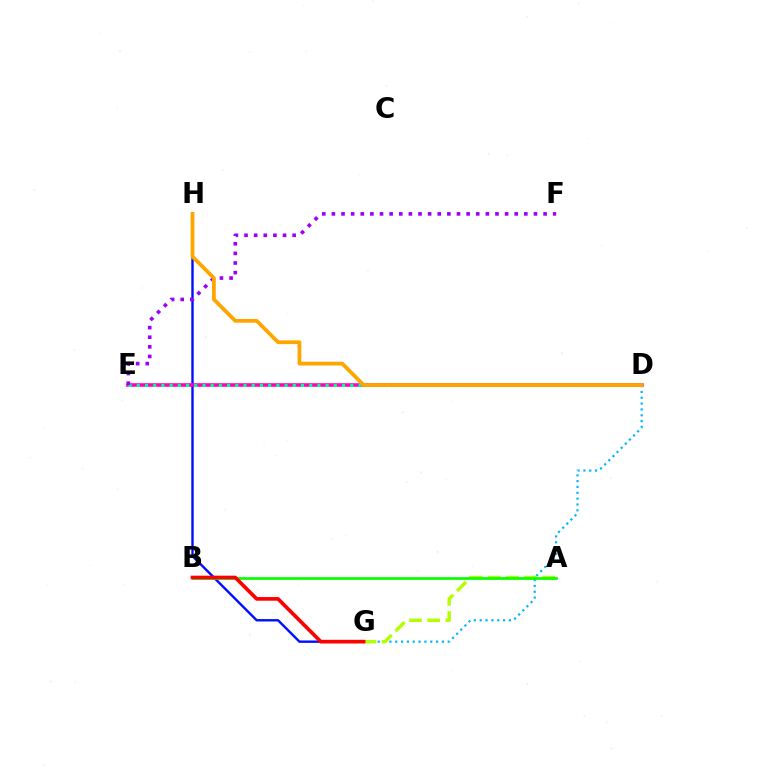{('G', 'H'): [{'color': '#0010ff', 'line_style': 'solid', 'thickness': 1.73}], ('D', 'G'): [{'color': '#00b5ff', 'line_style': 'dotted', 'thickness': 1.58}], ('A', 'G'): [{'color': '#b3ff00', 'line_style': 'dashed', 'thickness': 2.47}], ('D', 'E'): [{'color': '#ff00bd', 'line_style': 'solid', 'thickness': 2.56}, {'color': '#00ff9d', 'line_style': 'dotted', 'thickness': 2.23}], ('E', 'F'): [{'color': '#9b00ff', 'line_style': 'dotted', 'thickness': 2.61}], ('D', 'H'): [{'color': '#ffa500', 'line_style': 'solid', 'thickness': 2.71}], ('A', 'B'): [{'color': '#08ff00', 'line_style': 'solid', 'thickness': 1.96}], ('B', 'G'): [{'color': '#ff0000', 'line_style': 'solid', 'thickness': 2.65}]}